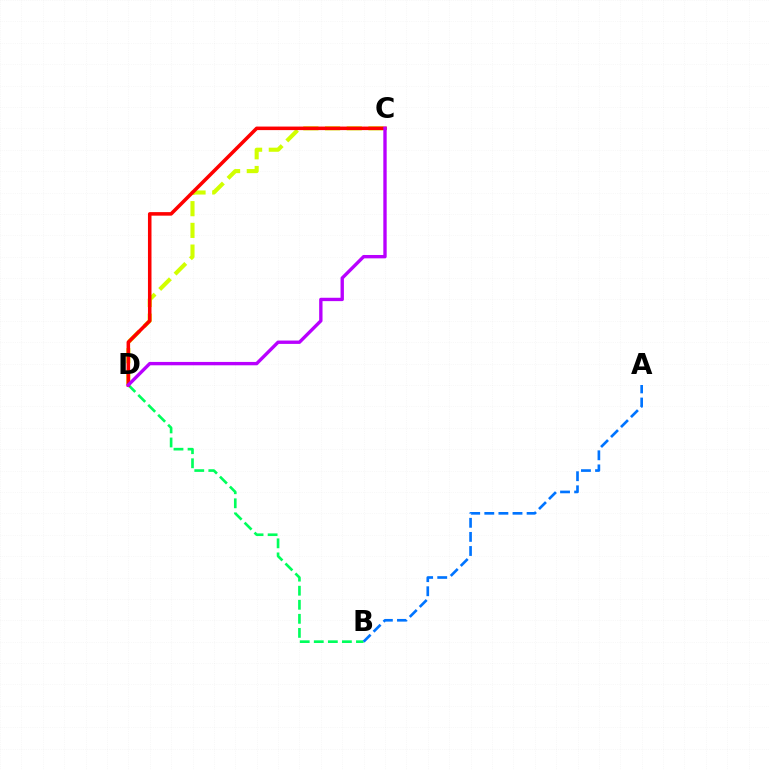{('B', 'D'): [{'color': '#00ff5c', 'line_style': 'dashed', 'thickness': 1.91}], ('C', 'D'): [{'color': '#d1ff00', 'line_style': 'dashed', 'thickness': 2.95}, {'color': '#ff0000', 'line_style': 'solid', 'thickness': 2.55}, {'color': '#b900ff', 'line_style': 'solid', 'thickness': 2.42}], ('A', 'B'): [{'color': '#0074ff', 'line_style': 'dashed', 'thickness': 1.92}]}